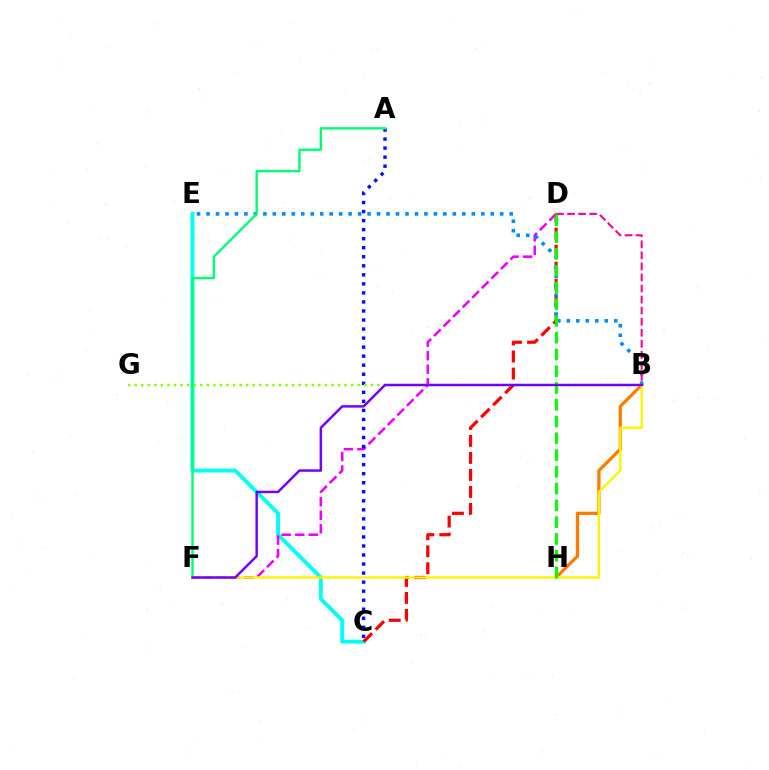{('C', 'E'): [{'color': '#00fff6', 'line_style': 'solid', 'thickness': 2.8}], ('D', 'F'): [{'color': '#ee00ff', 'line_style': 'dashed', 'thickness': 1.84}], ('B', 'H'): [{'color': '#ff7c00', 'line_style': 'solid', 'thickness': 2.35}], ('A', 'C'): [{'color': '#0010ff', 'line_style': 'dotted', 'thickness': 2.46}], ('C', 'D'): [{'color': '#ff0000', 'line_style': 'dashed', 'thickness': 2.31}], ('B', 'F'): [{'color': '#fcf500', 'line_style': 'solid', 'thickness': 1.71}, {'color': '#7200ff', 'line_style': 'solid', 'thickness': 1.77}], ('B', 'E'): [{'color': '#008cff', 'line_style': 'dotted', 'thickness': 2.57}], ('B', 'G'): [{'color': '#84ff00', 'line_style': 'dotted', 'thickness': 1.78}], ('A', 'F'): [{'color': '#00ff74', 'line_style': 'solid', 'thickness': 1.71}], ('B', 'D'): [{'color': '#ff0094', 'line_style': 'dashed', 'thickness': 1.5}], ('D', 'H'): [{'color': '#08ff00', 'line_style': 'dashed', 'thickness': 2.28}]}